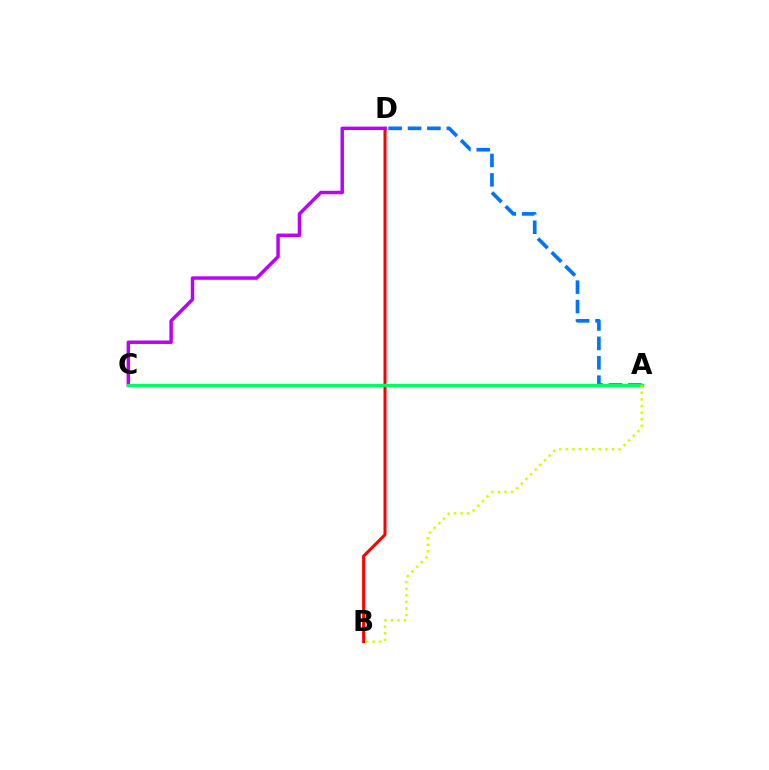{('B', 'D'): [{'color': '#ff0000', 'line_style': 'solid', 'thickness': 2.18}], ('A', 'D'): [{'color': '#0074ff', 'line_style': 'dashed', 'thickness': 2.64}], ('C', 'D'): [{'color': '#b900ff', 'line_style': 'solid', 'thickness': 2.48}], ('A', 'C'): [{'color': '#00ff5c', 'line_style': 'solid', 'thickness': 2.39}], ('A', 'B'): [{'color': '#d1ff00', 'line_style': 'dotted', 'thickness': 1.79}]}